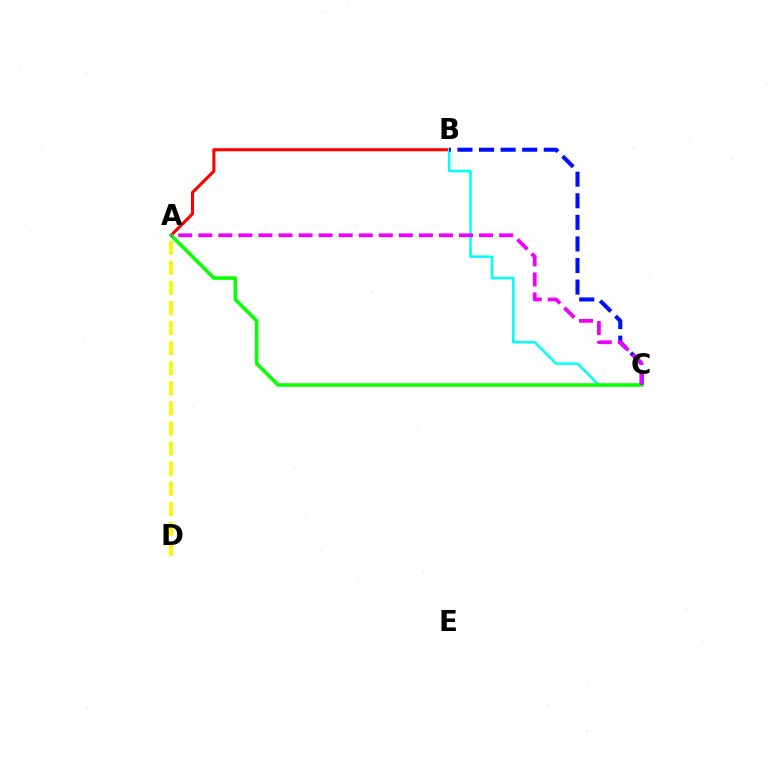{('A', 'B'): [{'color': '#ff0000', 'line_style': 'solid', 'thickness': 2.22}], ('B', 'C'): [{'color': '#00fff6', 'line_style': 'solid', 'thickness': 1.81}, {'color': '#0010ff', 'line_style': 'dashed', 'thickness': 2.93}], ('A', 'D'): [{'color': '#fcf500', 'line_style': 'dashed', 'thickness': 2.73}], ('A', 'C'): [{'color': '#08ff00', 'line_style': 'solid', 'thickness': 2.56}, {'color': '#ee00ff', 'line_style': 'dashed', 'thickness': 2.72}]}